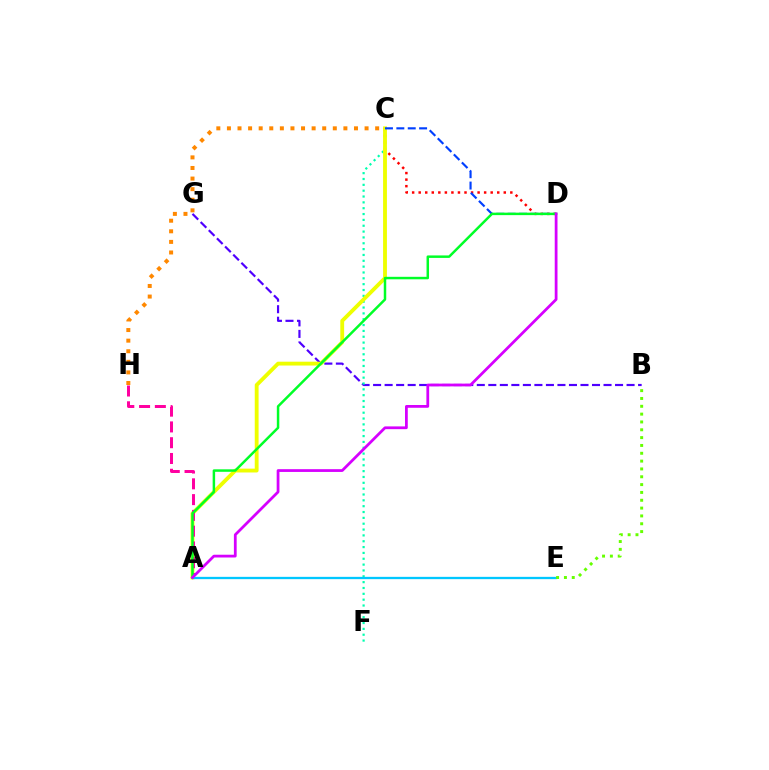{('B', 'G'): [{'color': '#4f00ff', 'line_style': 'dashed', 'thickness': 1.57}], ('C', 'D'): [{'color': '#ff0000', 'line_style': 'dotted', 'thickness': 1.78}, {'color': '#003fff', 'line_style': 'dashed', 'thickness': 1.55}], ('C', 'F'): [{'color': '#00ffaf', 'line_style': 'dotted', 'thickness': 1.59}], ('A', 'C'): [{'color': '#eeff00', 'line_style': 'solid', 'thickness': 2.77}], ('A', 'H'): [{'color': '#ff00a0', 'line_style': 'dashed', 'thickness': 2.14}], ('A', 'D'): [{'color': '#00ff27', 'line_style': 'solid', 'thickness': 1.79}, {'color': '#d600ff', 'line_style': 'solid', 'thickness': 1.99}], ('A', 'E'): [{'color': '#00c7ff', 'line_style': 'solid', 'thickness': 1.65}], ('C', 'H'): [{'color': '#ff8800', 'line_style': 'dotted', 'thickness': 2.88}], ('B', 'E'): [{'color': '#66ff00', 'line_style': 'dotted', 'thickness': 2.13}]}